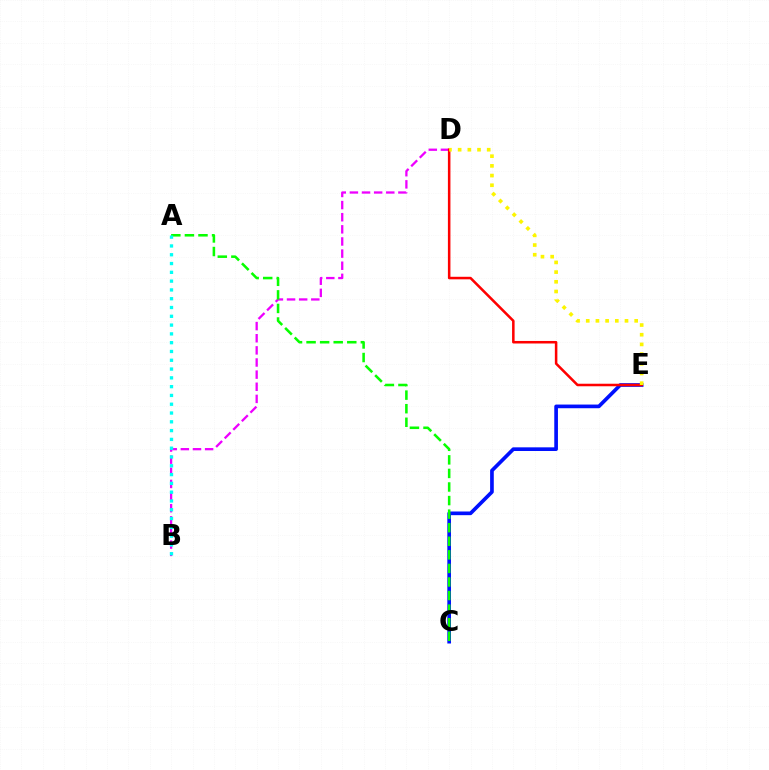{('B', 'D'): [{'color': '#ee00ff', 'line_style': 'dashed', 'thickness': 1.65}], ('C', 'E'): [{'color': '#0010ff', 'line_style': 'solid', 'thickness': 2.64}], ('D', 'E'): [{'color': '#ff0000', 'line_style': 'solid', 'thickness': 1.82}, {'color': '#fcf500', 'line_style': 'dotted', 'thickness': 2.63}], ('A', 'C'): [{'color': '#08ff00', 'line_style': 'dashed', 'thickness': 1.84}], ('A', 'B'): [{'color': '#00fff6', 'line_style': 'dotted', 'thickness': 2.39}]}